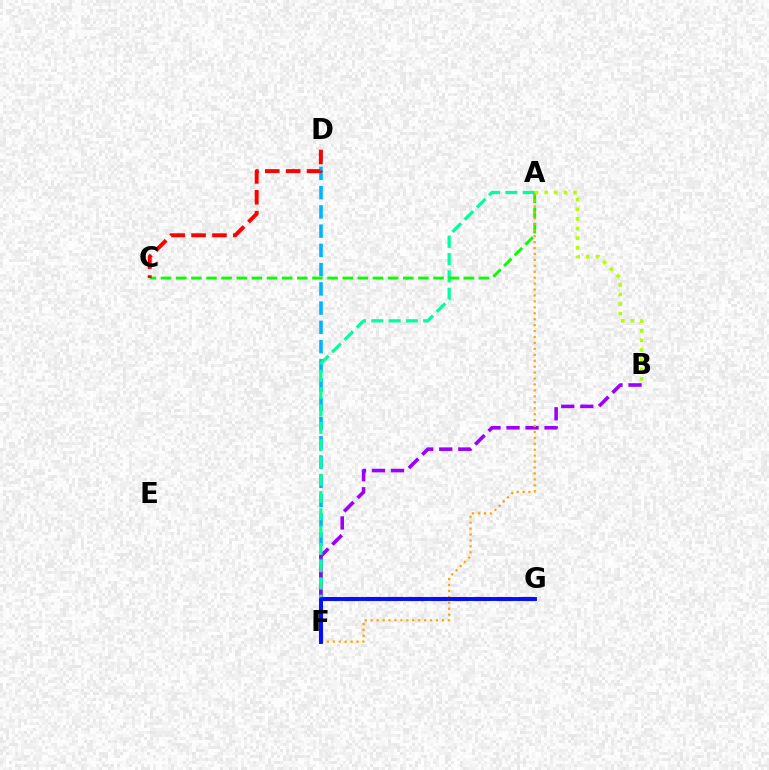{('D', 'F'): [{'color': '#00b5ff', 'line_style': 'dashed', 'thickness': 2.61}], ('B', 'F'): [{'color': '#9b00ff', 'line_style': 'dashed', 'thickness': 2.59}], ('A', 'F'): [{'color': '#00ff9d', 'line_style': 'dashed', 'thickness': 2.35}, {'color': '#ffa500', 'line_style': 'dotted', 'thickness': 1.61}], ('F', 'G'): [{'color': '#ff00bd', 'line_style': 'dashed', 'thickness': 2.97}, {'color': '#0010ff', 'line_style': 'solid', 'thickness': 2.82}], ('A', 'C'): [{'color': '#08ff00', 'line_style': 'dashed', 'thickness': 2.06}], ('A', 'B'): [{'color': '#b3ff00', 'line_style': 'dotted', 'thickness': 2.61}], ('C', 'D'): [{'color': '#ff0000', 'line_style': 'dashed', 'thickness': 2.84}]}